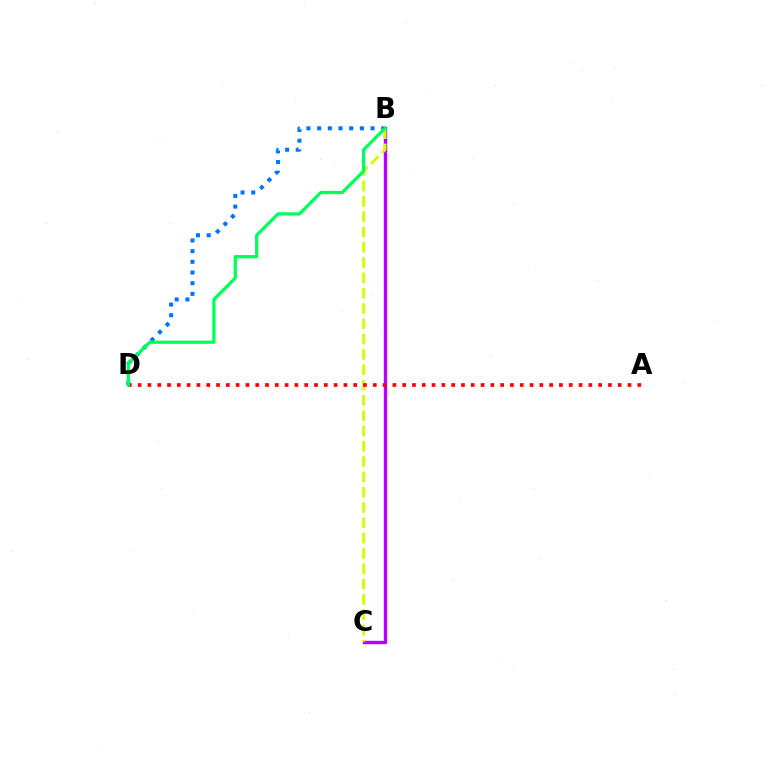{('B', 'D'): [{'color': '#0074ff', 'line_style': 'dotted', 'thickness': 2.9}, {'color': '#00ff5c', 'line_style': 'solid', 'thickness': 2.33}], ('B', 'C'): [{'color': '#b900ff', 'line_style': 'solid', 'thickness': 2.44}, {'color': '#d1ff00', 'line_style': 'dashed', 'thickness': 2.08}], ('A', 'D'): [{'color': '#ff0000', 'line_style': 'dotted', 'thickness': 2.66}]}